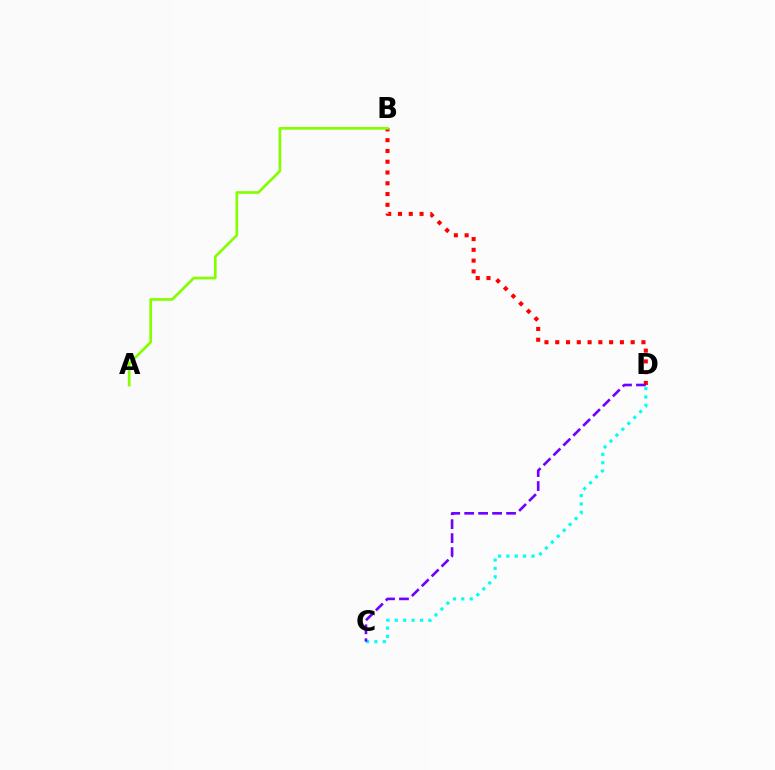{('B', 'D'): [{'color': '#ff0000', 'line_style': 'dotted', 'thickness': 2.93}], ('C', 'D'): [{'color': '#00fff6', 'line_style': 'dotted', 'thickness': 2.27}, {'color': '#7200ff', 'line_style': 'dashed', 'thickness': 1.9}], ('A', 'B'): [{'color': '#84ff00', 'line_style': 'solid', 'thickness': 1.93}]}